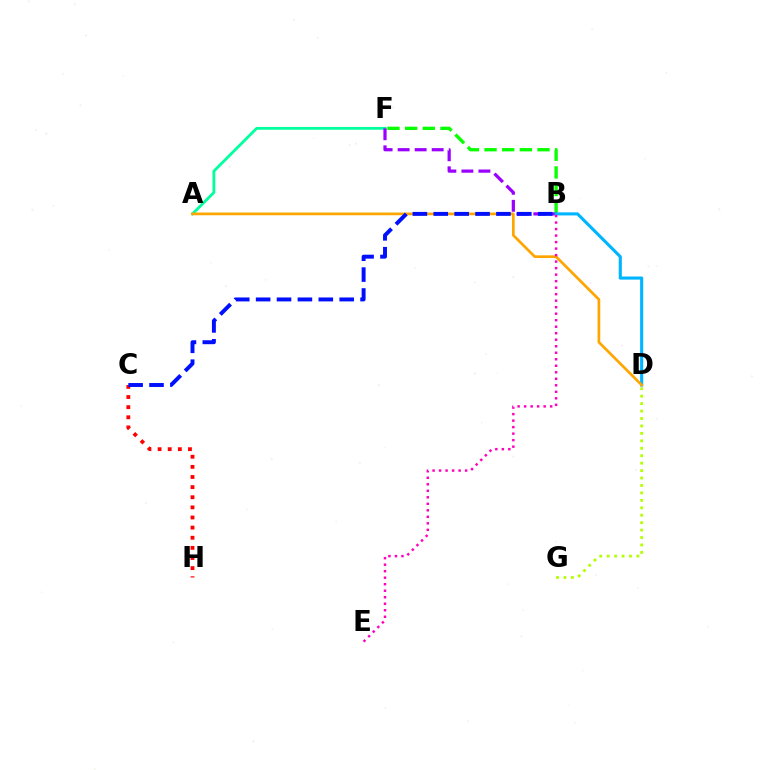{('A', 'F'): [{'color': '#00ff9d', 'line_style': 'solid', 'thickness': 2.02}], ('B', 'F'): [{'color': '#08ff00', 'line_style': 'dashed', 'thickness': 2.4}, {'color': '#9b00ff', 'line_style': 'dashed', 'thickness': 2.31}], ('C', 'H'): [{'color': '#ff0000', 'line_style': 'dotted', 'thickness': 2.75}], ('B', 'D'): [{'color': '#00b5ff', 'line_style': 'solid', 'thickness': 2.23}], ('D', 'G'): [{'color': '#b3ff00', 'line_style': 'dotted', 'thickness': 2.02}], ('A', 'D'): [{'color': '#ffa500', 'line_style': 'solid', 'thickness': 1.95}], ('B', 'C'): [{'color': '#0010ff', 'line_style': 'dashed', 'thickness': 2.84}], ('B', 'E'): [{'color': '#ff00bd', 'line_style': 'dotted', 'thickness': 1.77}]}